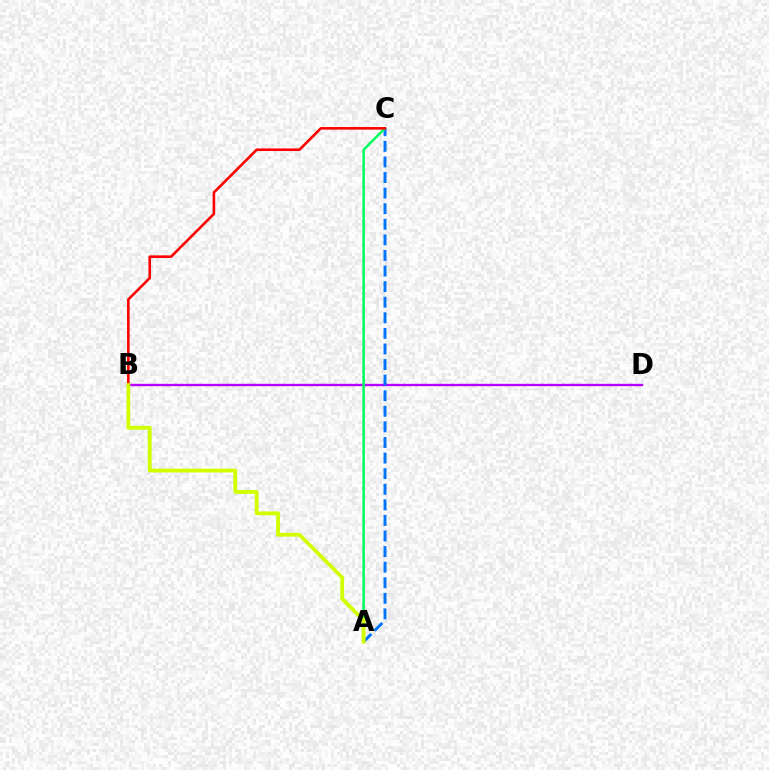{('B', 'D'): [{'color': '#b900ff', 'line_style': 'solid', 'thickness': 1.71}], ('A', 'C'): [{'color': '#0074ff', 'line_style': 'dashed', 'thickness': 2.12}, {'color': '#00ff5c', 'line_style': 'solid', 'thickness': 1.78}], ('B', 'C'): [{'color': '#ff0000', 'line_style': 'solid', 'thickness': 1.87}], ('A', 'B'): [{'color': '#d1ff00', 'line_style': 'solid', 'thickness': 2.73}]}